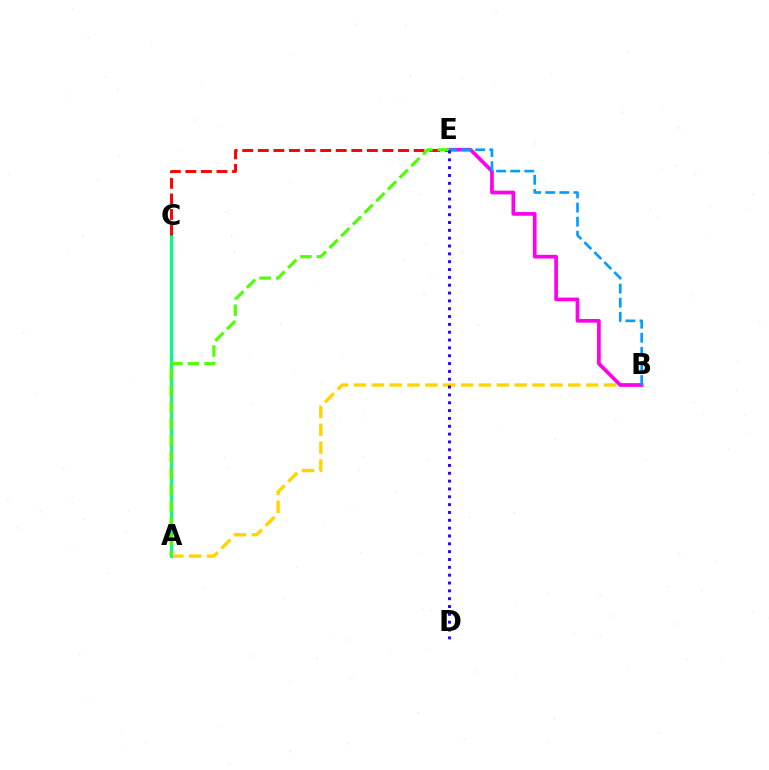{('A', 'B'): [{'color': '#ffd500', 'line_style': 'dashed', 'thickness': 2.43}], ('A', 'C'): [{'color': '#00ff86', 'line_style': 'solid', 'thickness': 2.26}], ('B', 'E'): [{'color': '#ff00ed', 'line_style': 'solid', 'thickness': 2.65}, {'color': '#009eff', 'line_style': 'dashed', 'thickness': 1.92}], ('C', 'E'): [{'color': '#ff0000', 'line_style': 'dashed', 'thickness': 2.12}], ('A', 'E'): [{'color': '#4fff00', 'line_style': 'dashed', 'thickness': 2.25}], ('D', 'E'): [{'color': '#3700ff', 'line_style': 'dotted', 'thickness': 2.13}]}